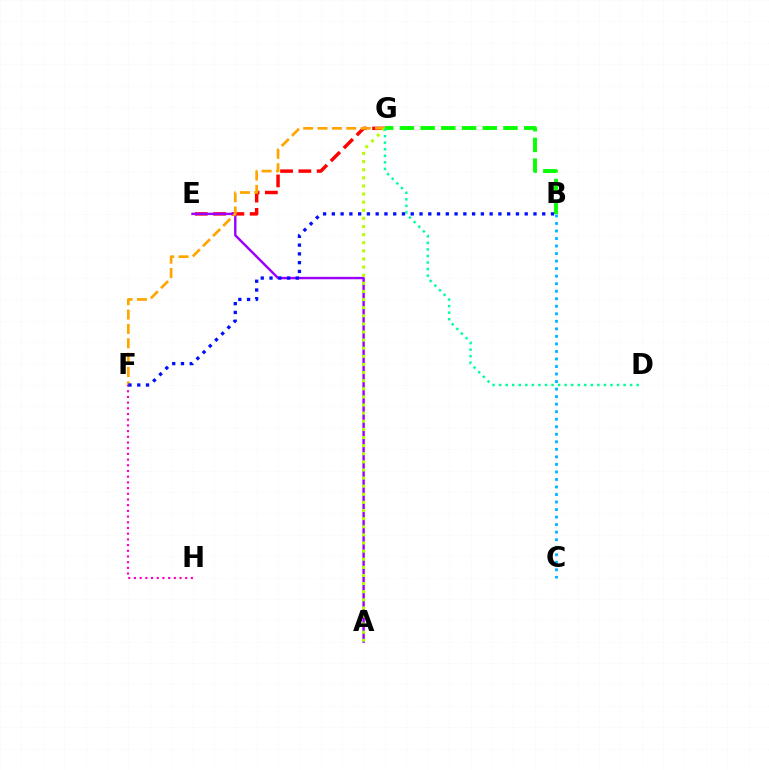{('E', 'G'): [{'color': '#ff0000', 'line_style': 'dashed', 'thickness': 2.49}], ('B', 'C'): [{'color': '#00b5ff', 'line_style': 'dotted', 'thickness': 2.05}], ('A', 'E'): [{'color': '#9b00ff', 'line_style': 'solid', 'thickness': 1.74}], ('B', 'G'): [{'color': '#08ff00', 'line_style': 'dashed', 'thickness': 2.81}], ('F', 'G'): [{'color': '#ffa500', 'line_style': 'dashed', 'thickness': 1.95}], ('A', 'G'): [{'color': '#b3ff00', 'line_style': 'dotted', 'thickness': 2.2}], ('D', 'G'): [{'color': '#00ff9d', 'line_style': 'dotted', 'thickness': 1.78}], ('F', 'H'): [{'color': '#ff00bd', 'line_style': 'dotted', 'thickness': 1.55}], ('B', 'F'): [{'color': '#0010ff', 'line_style': 'dotted', 'thickness': 2.38}]}